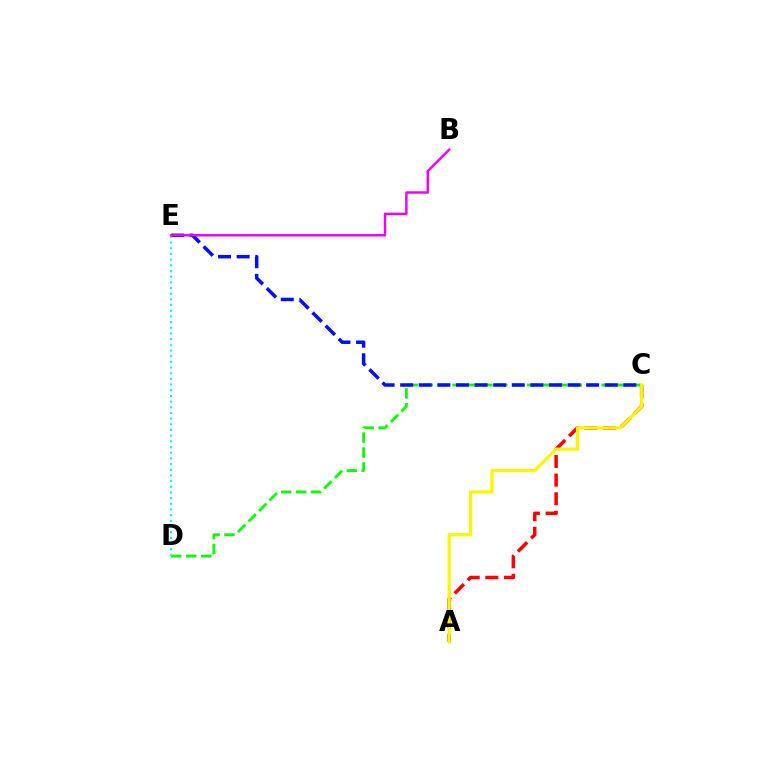{('C', 'D'): [{'color': '#08ff00', 'line_style': 'dashed', 'thickness': 2.02}], ('C', 'E'): [{'color': '#0010ff', 'line_style': 'dashed', 'thickness': 2.53}], ('D', 'E'): [{'color': '#00fff6', 'line_style': 'dotted', 'thickness': 1.54}], ('A', 'C'): [{'color': '#ff0000', 'line_style': 'dashed', 'thickness': 2.53}, {'color': '#fcf500', 'line_style': 'solid', 'thickness': 2.31}], ('B', 'E'): [{'color': '#ee00ff', 'line_style': 'solid', 'thickness': 1.77}]}